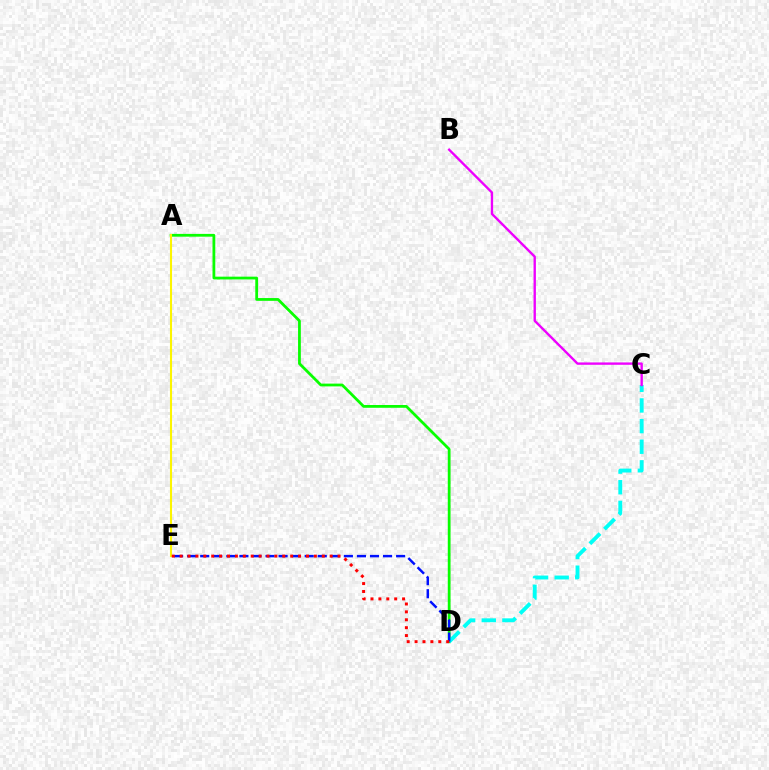{('A', 'D'): [{'color': '#08ff00', 'line_style': 'solid', 'thickness': 2.0}], ('C', 'D'): [{'color': '#00fff6', 'line_style': 'dashed', 'thickness': 2.8}], ('D', 'E'): [{'color': '#0010ff', 'line_style': 'dashed', 'thickness': 1.77}, {'color': '#ff0000', 'line_style': 'dotted', 'thickness': 2.15}], ('A', 'E'): [{'color': '#fcf500', 'line_style': 'solid', 'thickness': 1.5}], ('B', 'C'): [{'color': '#ee00ff', 'line_style': 'solid', 'thickness': 1.7}]}